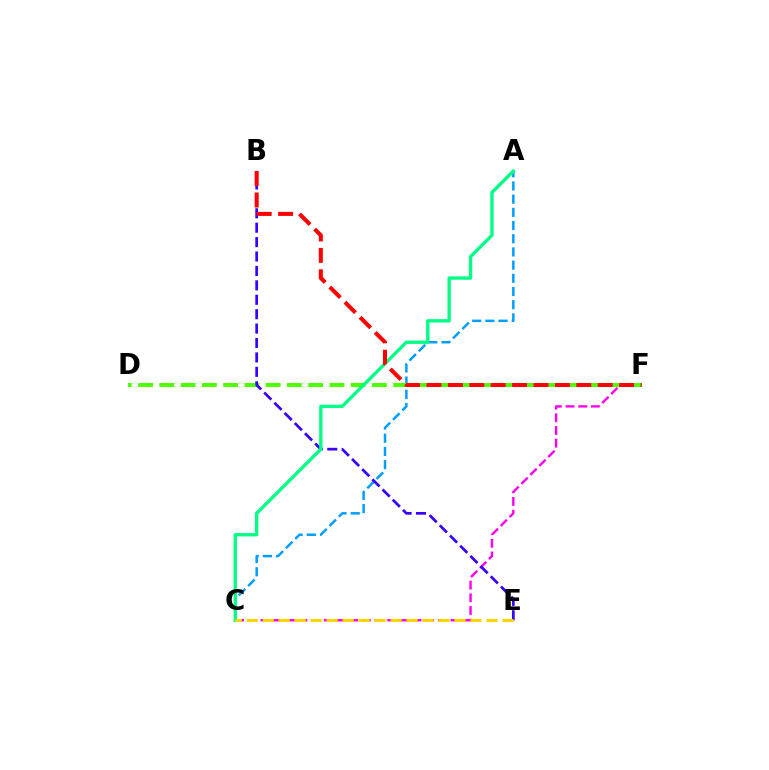{('C', 'F'): [{'color': '#ff00ed', 'line_style': 'dashed', 'thickness': 1.72}], ('A', 'C'): [{'color': '#009eff', 'line_style': 'dashed', 'thickness': 1.79}, {'color': '#00ff86', 'line_style': 'solid', 'thickness': 2.4}], ('D', 'F'): [{'color': '#4fff00', 'line_style': 'dashed', 'thickness': 2.89}], ('B', 'E'): [{'color': '#3700ff', 'line_style': 'dashed', 'thickness': 1.96}], ('B', 'F'): [{'color': '#ff0000', 'line_style': 'dashed', 'thickness': 2.91}], ('C', 'E'): [{'color': '#ffd500', 'line_style': 'dashed', 'thickness': 2.17}]}